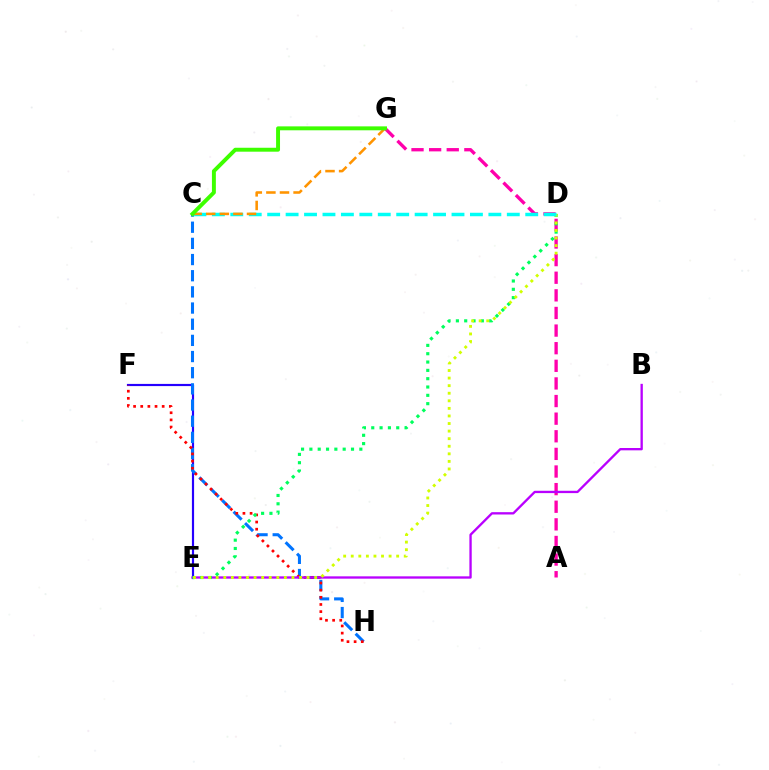{('E', 'F'): [{'color': '#2500ff', 'line_style': 'solid', 'thickness': 1.57}], ('C', 'H'): [{'color': '#0074ff', 'line_style': 'dashed', 'thickness': 2.2}], ('A', 'G'): [{'color': '#ff00ac', 'line_style': 'dashed', 'thickness': 2.39}], ('F', 'H'): [{'color': '#ff0000', 'line_style': 'dotted', 'thickness': 1.94}], ('B', 'E'): [{'color': '#b900ff', 'line_style': 'solid', 'thickness': 1.68}], ('D', 'E'): [{'color': '#00ff5c', 'line_style': 'dotted', 'thickness': 2.26}, {'color': '#d1ff00', 'line_style': 'dotted', 'thickness': 2.06}], ('C', 'D'): [{'color': '#00fff6', 'line_style': 'dashed', 'thickness': 2.5}], ('C', 'G'): [{'color': '#ff9400', 'line_style': 'dashed', 'thickness': 1.85}, {'color': '#3dff00', 'line_style': 'solid', 'thickness': 2.83}]}